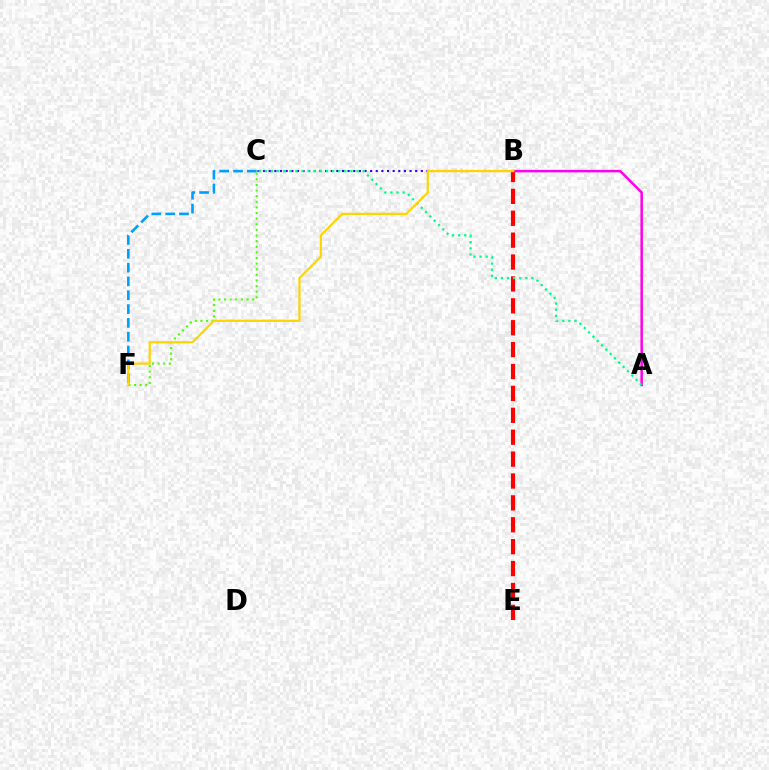{('C', 'F'): [{'color': '#4fff00', 'line_style': 'dotted', 'thickness': 1.53}, {'color': '#009eff', 'line_style': 'dashed', 'thickness': 1.88}], ('A', 'B'): [{'color': '#ff00ed', 'line_style': 'solid', 'thickness': 1.8}], ('B', 'E'): [{'color': '#ff0000', 'line_style': 'dashed', 'thickness': 2.97}], ('B', 'C'): [{'color': '#3700ff', 'line_style': 'dotted', 'thickness': 1.53}], ('A', 'C'): [{'color': '#00ff86', 'line_style': 'dotted', 'thickness': 1.66}], ('B', 'F'): [{'color': '#ffd500', 'line_style': 'solid', 'thickness': 1.59}]}